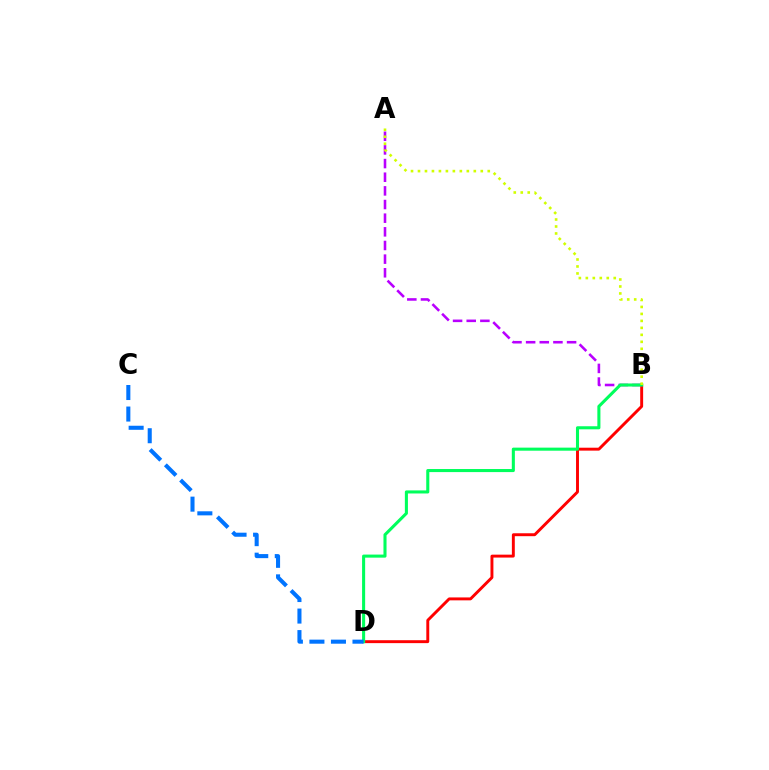{('B', 'D'): [{'color': '#ff0000', 'line_style': 'solid', 'thickness': 2.1}, {'color': '#00ff5c', 'line_style': 'solid', 'thickness': 2.21}], ('A', 'B'): [{'color': '#b900ff', 'line_style': 'dashed', 'thickness': 1.85}, {'color': '#d1ff00', 'line_style': 'dotted', 'thickness': 1.9}], ('C', 'D'): [{'color': '#0074ff', 'line_style': 'dashed', 'thickness': 2.93}]}